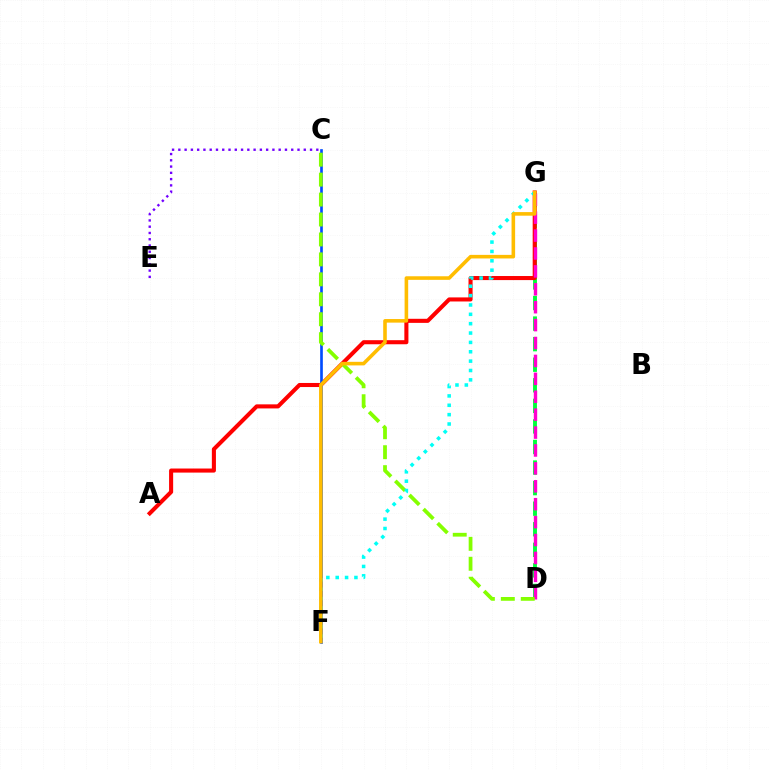{('C', 'E'): [{'color': '#7200ff', 'line_style': 'dotted', 'thickness': 1.7}], ('D', 'G'): [{'color': '#00ff39', 'line_style': 'dashed', 'thickness': 2.79}, {'color': '#ff00cf', 'line_style': 'dashed', 'thickness': 2.43}], ('A', 'G'): [{'color': '#ff0000', 'line_style': 'solid', 'thickness': 2.93}], ('C', 'F'): [{'color': '#004bff', 'line_style': 'solid', 'thickness': 1.92}], ('C', 'D'): [{'color': '#84ff00', 'line_style': 'dashed', 'thickness': 2.71}], ('F', 'G'): [{'color': '#00fff6', 'line_style': 'dotted', 'thickness': 2.54}, {'color': '#ffbd00', 'line_style': 'solid', 'thickness': 2.58}]}